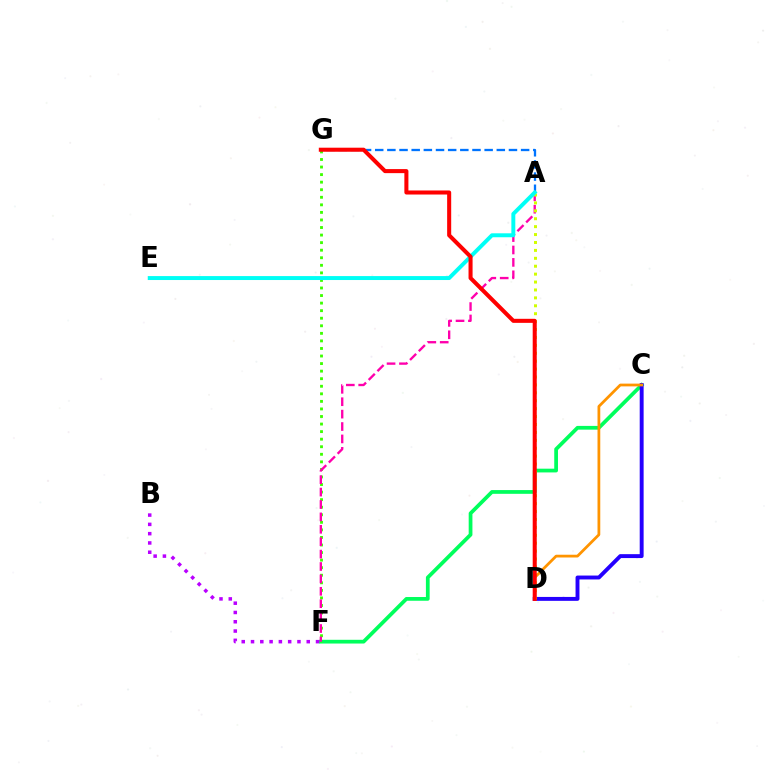{('C', 'F'): [{'color': '#00ff5c', 'line_style': 'solid', 'thickness': 2.69}], ('A', 'G'): [{'color': '#0074ff', 'line_style': 'dashed', 'thickness': 1.65}], ('F', 'G'): [{'color': '#3dff00', 'line_style': 'dotted', 'thickness': 2.05}], ('A', 'F'): [{'color': '#ff00ac', 'line_style': 'dashed', 'thickness': 1.68}], ('C', 'D'): [{'color': '#2500ff', 'line_style': 'solid', 'thickness': 2.81}, {'color': '#ff9400', 'line_style': 'solid', 'thickness': 1.99}], ('A', 'D'): [{'color': '#d1ff00', 'line_style': 'dotted', 'thickness': 2.15}], ('B', 'F'): [{'color': '#b900ff', 'line_style': 'dotted', 'thickness': 2.52}], ('A', 'E'): [{'color': '#00fff6', 'line_style': 'solid', 'thickness': 2.84}], ('D', 'G'): [{'color': '#ff0000', 'line_style': 'solid', 'thickness': 2.91}]}